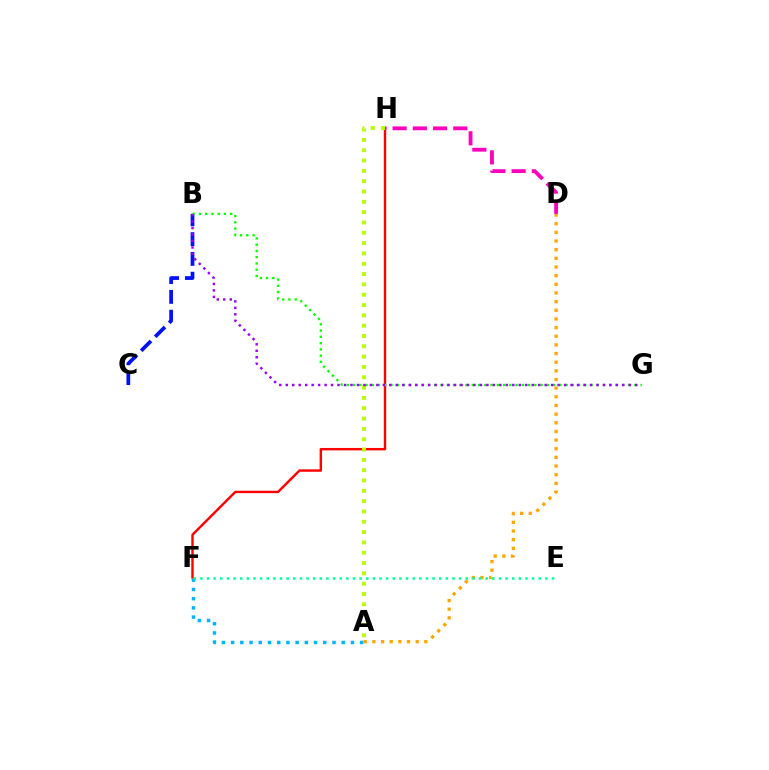{('A', 'F'): [{'color': '#00b5ff', 'line_style': 'dotted', 'thickness': 2.5}], ('F', 'H'): [{'color': '#ff0000', 'line_style': 'solid', 'thickness': 1.74}], ('B', 'C'): [{'color': '#0010ff', 'line_style': 'dashed', 'thickness': 2.69}], ('A', 'H'): [{'color': '#b3ff00', 'line_style': 'dotted', 'thickness': 2.8}], ('A', 'D'): [{'color': '#ffa500', 'line_style': 'dotted', 'thickness': 2.35}], ('E', 'F'): [{'color': '#00ff9d', 'line_style': 'dotted', 'thickness': 1.8}], ('D', 'H'): [{'color': '#ff00bd', 'line_style': 'dashed', 'thickness': 2.75}], ('B', 'G'): [{'color': '#08ff00', 'line_style': 'dotted', 'thickness': 1.7}, {'color': '#9b00ff', 'line_style': 'dotted', 'thickness': 1.76}]}